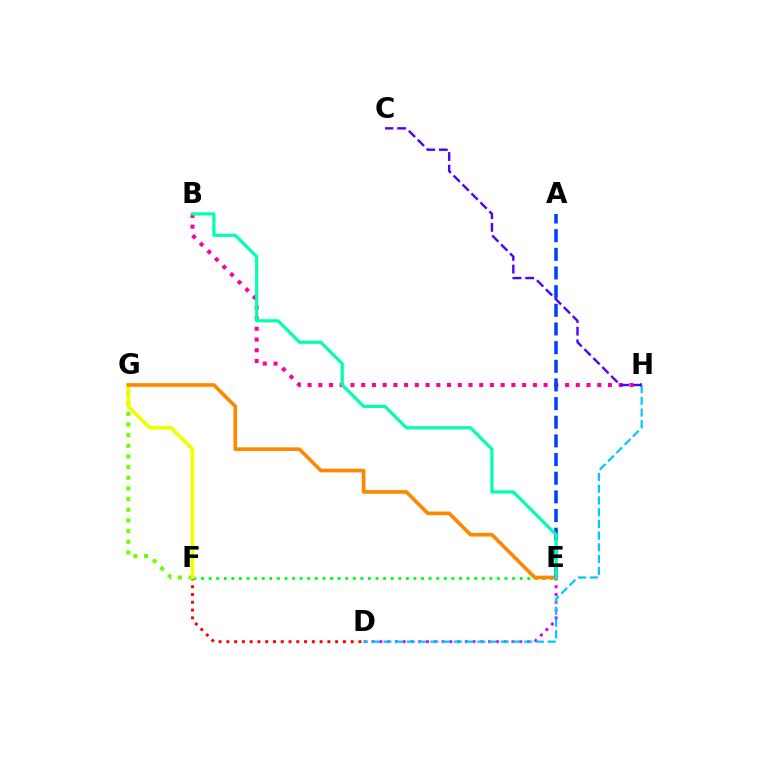{('E', 'F'): [{'color': '#00ff27', 'line_style': 'dotted', 'thickness': 2.06}], ('B', 'H'): [{'color': '#ff00a0', 'line_style': 'dotted', 'thickness': 2.92}], ('D', 'E'): [{'color': '#d600ff', 'line_style': 'dotted', 'thickness': 2.11}], ('D', 'F'): [{'color': '#ff0000', 'line_style': 'dotted', 'thickness': 2.11}], ('F', 'G'): [{'color': '#66ff00', 'line_style': 'dotted', 'thickness': 2.9}, {'color': '#eeff00', 'line_style': 'solid', 'thickness': 2.65}], ('D', 'H'): [{'color': '#00c7ff', 'line_style': 'dashed', 'thickness': 1.59}], ('E', 'G'): [{'color': '#ff8800', 'line_style': 'solid', 'thickness': 2.64}], ('A', 'E'): [{'color': '#003fff', 'line_style': 'dashed', 'thickness': 2.53}], ('B', 'E'): [{'color': '#00ffaf', 'line_style': 'solid', 'thickness': 2.31}], ('C', 'H'): [{'color': '#4f00ff', 'line_style': 'dashed', 'thickness': 1.72}]}